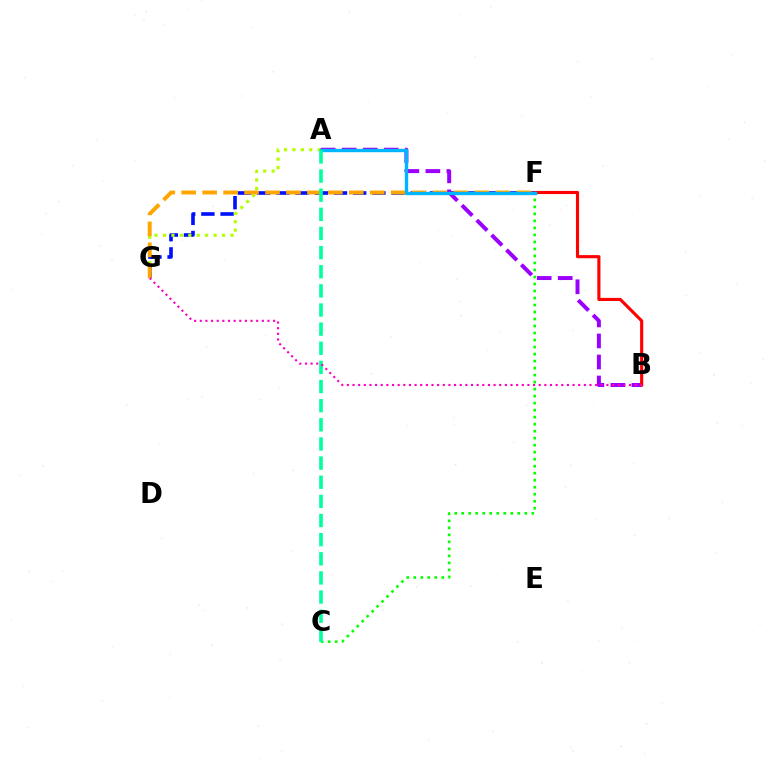{('F', 'G'): [{'color': '#0010ff', 'line_style': 'dashed', 'thickness': 2.61}, {'color': '#ffa500', 'line_style': 'dashed', 'thickness': 2.85}], ('A', 'G'): [{'color': '#b3ff00', 'line_style': 'dotted', 'thickness': 2.29}], ('C', 'F'): [{'color': '#08ff00', 'line_style': 'dotted', 'thickness': 1.9}], ('A', 'B'): [{'color': '#9b00ff', 'line_style': 'dashed', 'thickness': 2.86}], ('B', 'F'): [{'color': '#ff0000', 'line_style': 'solid', 'thickness': 2.24}], ('A', 'F'): [{'color': '#00b5ff', 'line_style': 'solid', 'thickness': 2.43}], ('A', 'C'): [{'color': '#00ff9d', 'line_style': 'dashed', 'thickness': 2.6}], ('B', 'G'): [{'color': '#ff00bd', 'line_style': 'dotted', 'thickness': 1.53}]}